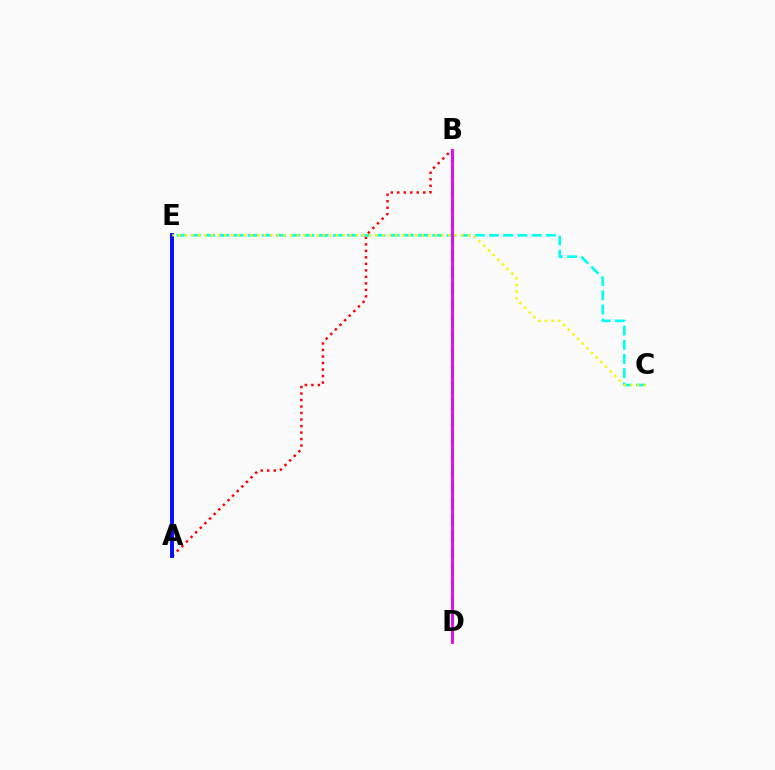{('B', 'D'): [{'color': '#08ff00', 'line_style': 'dashed', 'thickness': 2.25}, {'color': '#ee00ff', 'line_style': 'solid', 'thickness': 2.04}], ('A', 'B'): [{'color': '#ff0000', 'line_style': 'dotted', 'thickness': 1.77}], ('C', 'E'): [{'color': '#00fff6', 'line_style': 'dashed', 'thickness': 1.93}, {'color': '#fcf500', 'line_style': 'dotted', 'thickness': 1.79}], ('A', 'E'): [{'color': '#0010ff', 'line_style': 'solid', 'thickness': 2.81}]}